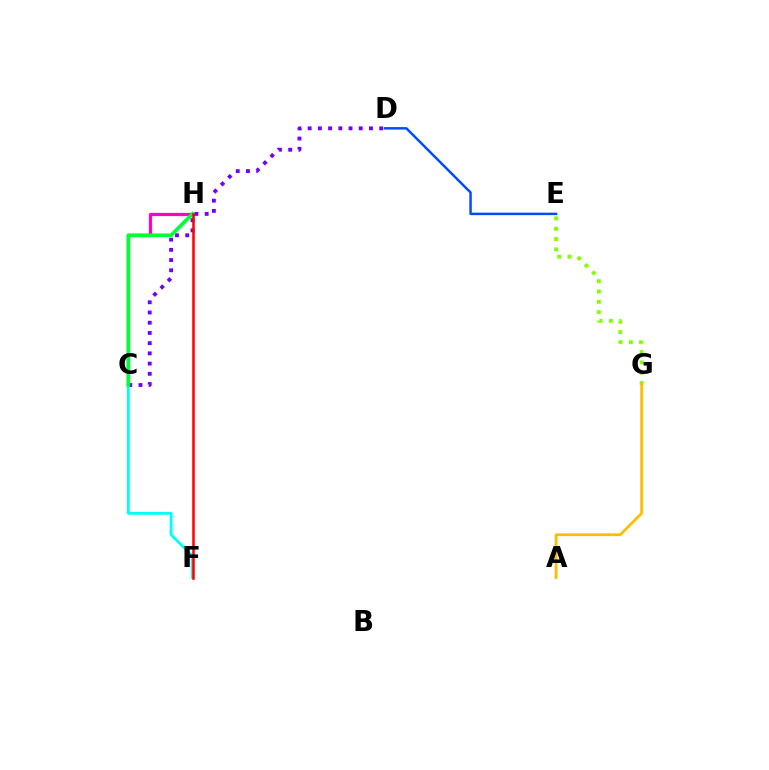{('E', 'G'): [{'color': '#84ff00', 'line_style': 'dotted', 'thickness': 2.81}], ('A', 'G'): [{'color': '#ffbd00', 'line_style': 'solid', 'thickness': 2.01}], ('C', 'H'): [{'color': '#ff00cf', 'line_style': 'solid', 'thickness': 2.31}, {'color': '#00ff39', 'line_style': 'solid', 'thickness': 2.65}], ('C', 'D'): [{'color': '#7200ff', 'line_style': 'dotted', 'thickness': 2.78}], ('C', 'F'): [{'color': '#00fff6', 'line_style': 'solid', 'thickness': 2.04}], ('F', 'H'): [{'color': '#ff0000', 'line_style': 'solid', 'thickness': 1.81}], ('D', 'E'): [{'color': '#004bff', 'line_style': 'solid', 'thickness': 1.77}]}